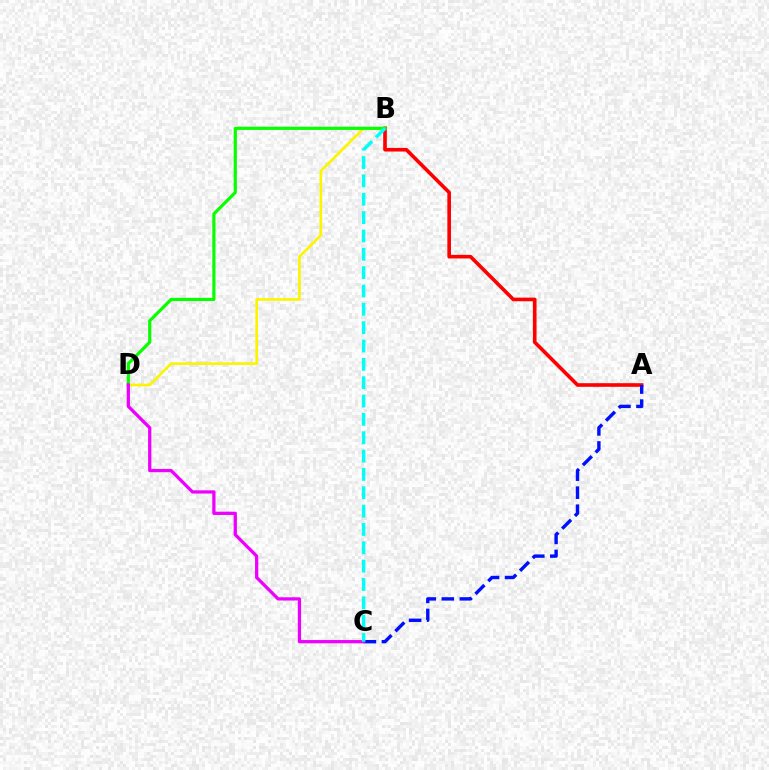{('B', 'D'): [{'color': '#fcf500', 'line_style': 'solid', 'thickness': 1.92}, {'color': '#08ff00', 'line_style': 'solid', 'thickness': 2.29}], ('A', 'B'): [{'color': '#ff0000', 'line_style': 'solid', 'thickness': 2.61}], ('A', 'C'): [{'color': '#0010ff', 'line_style': 'dashed', 'thickness': 2.45}], ('C', 'D'): [{'color': '#ee00ff', 'line_style': 'solid', 'thickness': 2.35}], ('B', 'C'): [{'color': '#00fff6', 'line_style': 'dashed', 'thickness': 2.49}]}